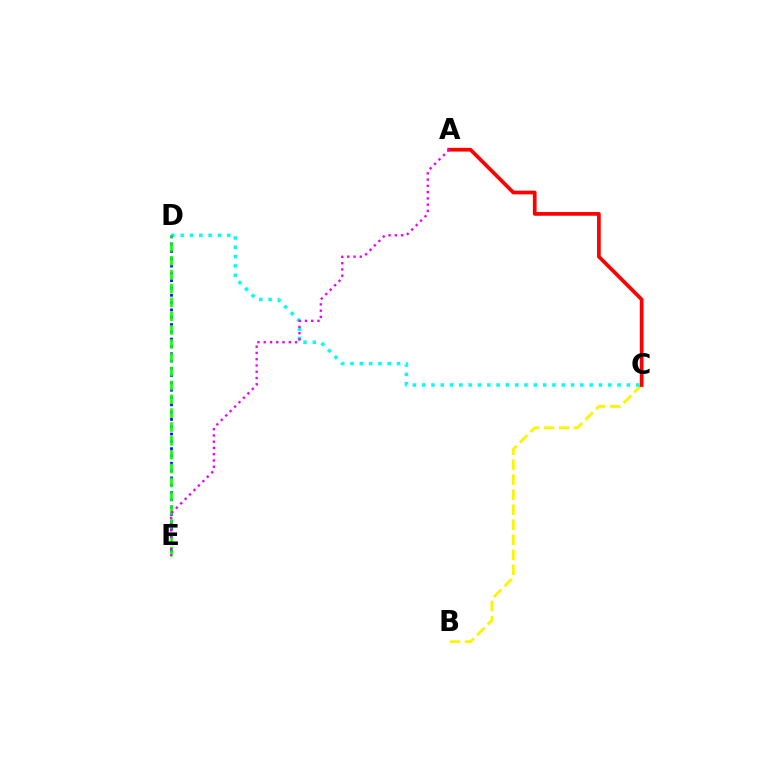{('B', 'C'): [{'color': '#fcf500', 'line_style': 'dashed', 'thickness': 2.04}], ('C', 'D'): [{'color': '#00fff6', 'line_style': 'dotted', 'thickness': 2.53}], ('D', 'E'): [{'color': '#0010ff', 'line_style': 'dotted', 'thickness': 1.98}, {'color': '#08ff00', 'line_style': 'dashed', 'thickness': 1.88}], ('A', 'C'): [{'color': '#ff0000', 'line_style': 'solid', 'thickness': 2.68}], ('A', 'E'): [{'color': '#ee00ff', 'line_style': 'dotted', 'thickness': 1.7}]}